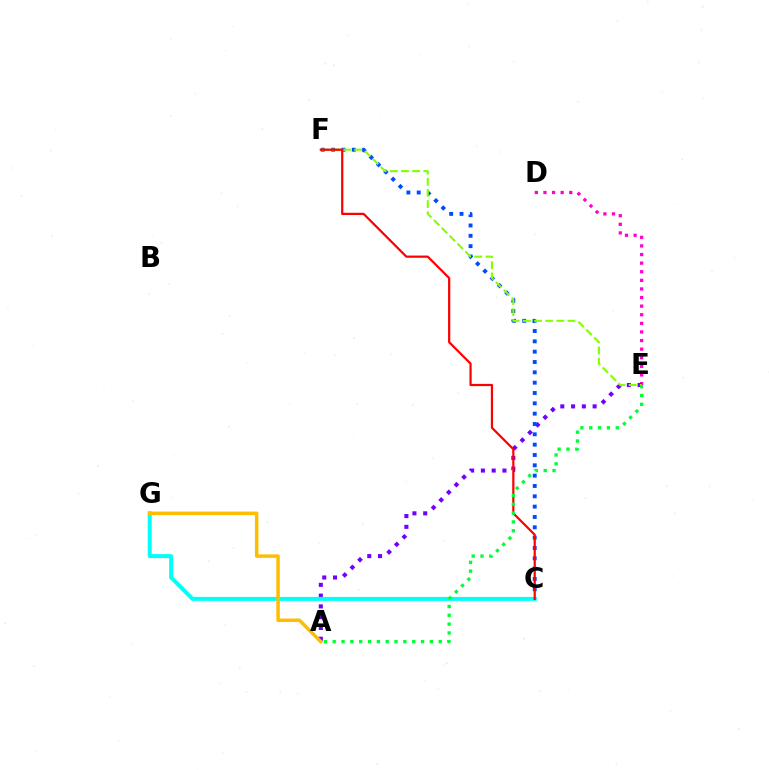{('D', 'E'): [{'color': '#ff00cf', 'line_style': 'dotted', 'thickness': 2.34}], ('A', 'E'): [{'color': '#7200ff', 'line_style': 'dotted', 'thickness': 2.93}, {'color': '#00ff39', 'line_style': 'dotted', 'thickness': 2.4}], ('C', 'F'): [{'color': '#004bff', 'line_style': 'dotted', 'thickness': 2.81}, {'color': '#ff0000', 'line_style': 'solid', 'thickness': 1.6}], ('E', 'F'): [{'color': '#84ff00', 'line_style': 'dashed', 'thickness': 1.51}], ('C', 'G'): [{'color': '#00fff6', 'line_style': 'solid', 'thickness': 2.87}], ('A', 'G'): [{'color': '#ffbd00', 'line_style': 'solid', 'thickness': 2.52}]}